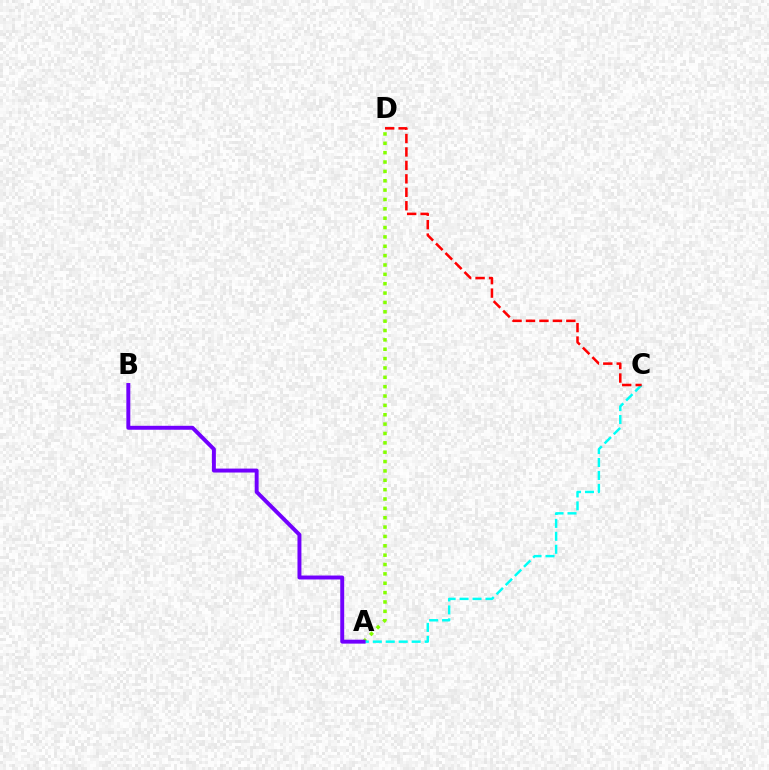{('A', 'D'): [{'color': '#84ff00', 'line_style': 'dotted', 'thickness': 2.54}], ('A', 'C'): [{'color': '#00fff6', 'line_style': 'dashed', 'thickness': 1.76}], ('C', 'D'): [{'color': '#ff0000', 'line_style': 'dashed', 'thickness': 1.83}], ('A', 'B'): [{'color': '#7200ff', 'line_style': 'solid', 'thickness': 2.83}]}